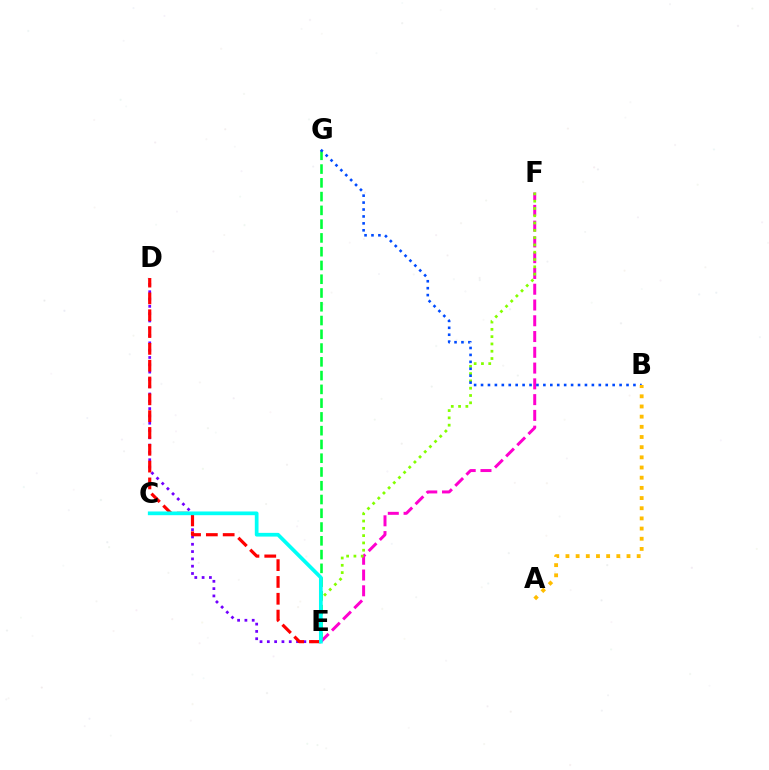{('E', 'G'): [{'color': '#00ff39', 'line_style': 'dashed', 'thickness': 1.87}], ('E', 'F'): [{'color': '#ff00cf', 'line_style': 'dashed', 'thickness': 2.14}, {'color': '#84ff00', 'line_style': 'dotted', 'thickness': 1.98}], ('D', 'E'): [{'color': '#7200ff', 'line_style': 'dotted', 'thickness': 1.98}, {'color': '#ff0000', 'line_style': 'dashed', 'thickness': 2.28}], ('B', 'G'): [{'color': '#004bff', 'line_style': 'dotted', 'thickness': 1.88}], ('C', 'E'): [{'color': '#00fff6', 'line_style': 'solid', 'thickness': 2.68}], ('A', 'B'): [{'color': '#ffbd00', 'line_style': 'dotted', 'thickness': 2.76}]}